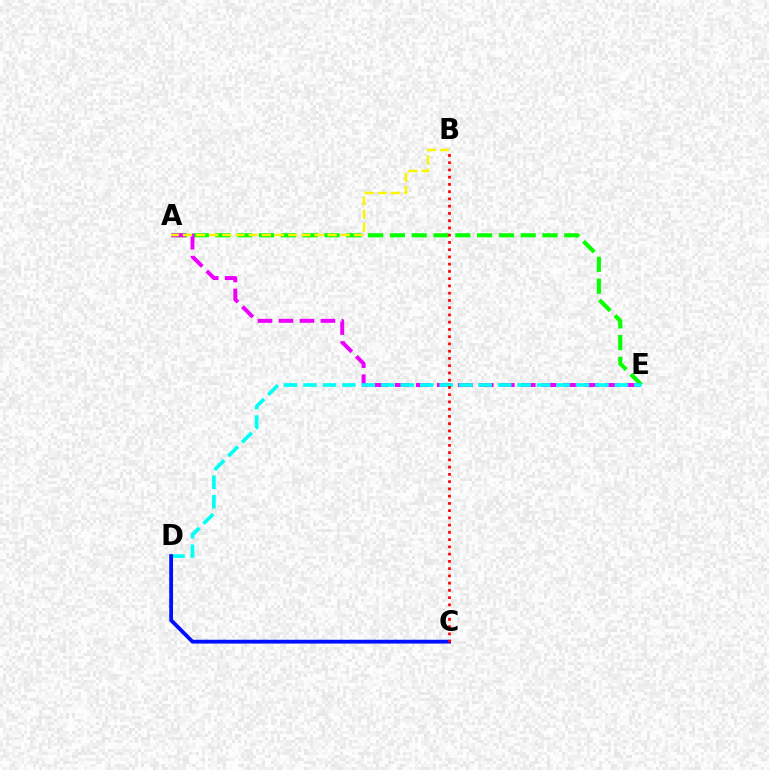{('A', 'E'): [{'color': '#08ff00', 'line_style': 'dashed', 'thickness': 2.96}, {'color': '#ee00ff', 'line_style': 'dashed', 'thickness': 2.85}], ('D', 'E'): [{'color': '#00fff6', 'line_style': 'dashed', 'thickness': 2.64}], ('C', 'D'): [{'color': '#0010ff', 'line_style': 'solid', 'thickness': 2.75}], ('B', 'C'): [{'color': '#ff0000', 'line_style': 'dotted', 'thickness': 1.97}], ('A', 'B'): [{'color': '#fcf500', 'line_style': 'dashed', 'thickness': 1.79}]}